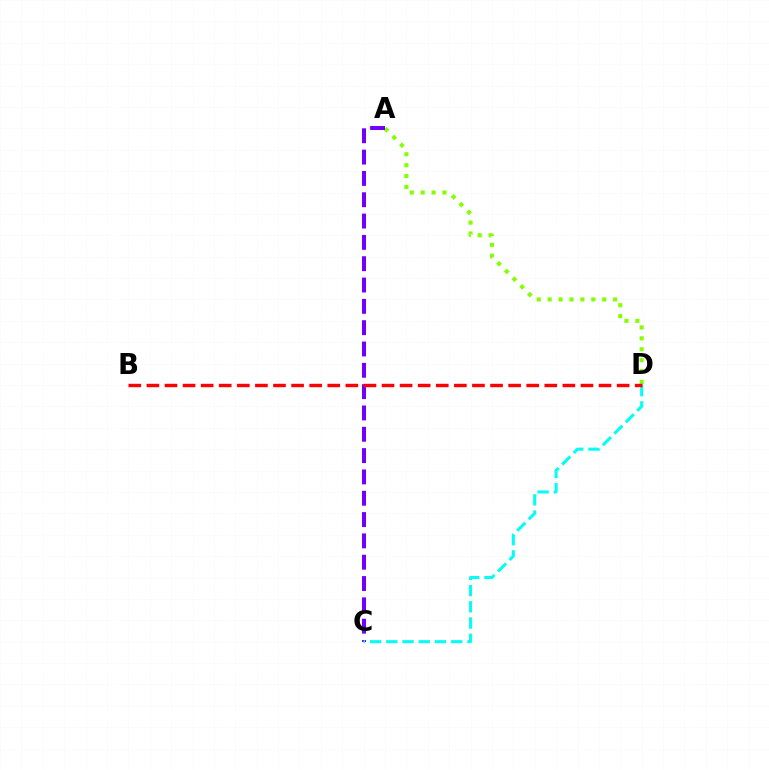{('A', 'D'): [{'color': '#84ff00', 'line_style': 'dotted', 'thickness': 2.96}], ('A', 'C'): [{'color': '#7200ff', 'line_style': 'dashed', 'thickness': 2.9}], ('C', 'D'): [{'color': '#00fff6', 'line_style': 'dashed', 'thickness': 2.2}], ('B', 'D'): [{'color': '#ff0000', 'line_style': 'dashed', 'thickness': 2.46}]}